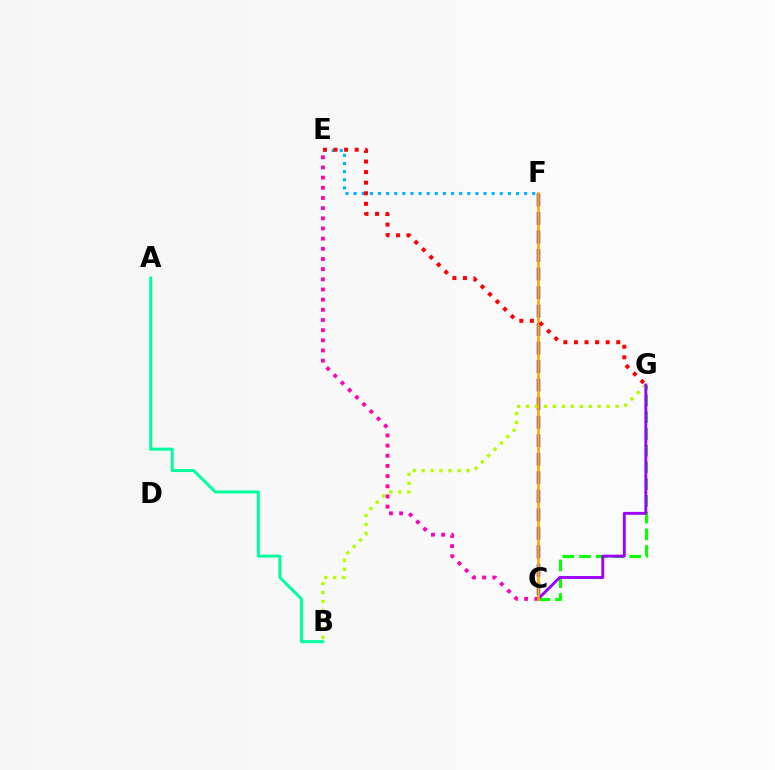{('C', 'E'): [{'color': '#ff00bd', 'line_style': 'dotted', 'thickness': 2.76}], ('C', 'F'): [{'color': '#0010ff', 'line_style': 'dashed', 'thickness': 2.52}, {'color': '#ffa500', 'line_style': 'solid', 'thickness': 1.87}], ('C', 'G'): [{'color': '#08ff00', 'line_style': 'dashed', 'thickness': 2.27}, {'color': '#9b00ff', 'line_style': 'solid', 'thickness': 2.06}], ('E', 'F'): [{'color': '#00b5ff', 'line_style': 'dotted', 'thickness': 2.21}], ('A', 'B'): [{'color': '#00ff9d', 'line_style': 'solid', 'thickness': 2.15}], ('B', 'G'): [{'color': '#b3ff00', 'line_style': 'dotted', 'thickness': 2.43}], ('E', 'G'): [{'color': '#ff0000', 'line_style': 'dotted', 'thickness': 2.87}]}